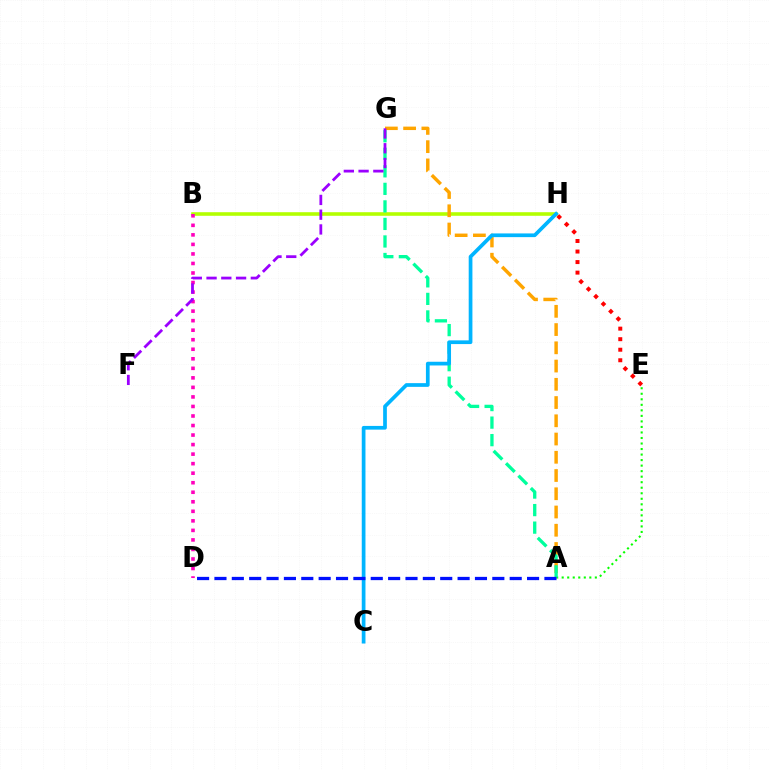{('A', 'E'): [{'color': '#08ff00', 'line_style': 'dotted', 'thickness': 1.5}], ('B', 'H'): [{'color': '#b3ff00', 'line_style': 'solid', 'thickness': 2.58}], ('A', 'G'): [{'color': '#ffa500', 'line_style': 'dashed', 'thickness': 2.48}, {'color': '#00ff9d', 'line_style': 'dashed', 'thickness': 2.38}], ('E', 'H'): [{'color': '#ff0000', 'line_style': 'dotted', 'thickness': 2.86}], ('C', 'H'): [{'color': '#00b5ff', 'line_style': 'solid', 'thickness': 2.67}], ('B', 'D'): [{'color': '#ff00bd', 'line_style': 'dotted', 'thickness': 2.59}], ('F', 'G'): [{'color': '#9b00ff', 'line_style': 'dashed', 'thickness': 2.01}], ('A', 'D'): [{'color': '#0010ff', 'line_style': 'dashed', 'thickness': 2.36}]}